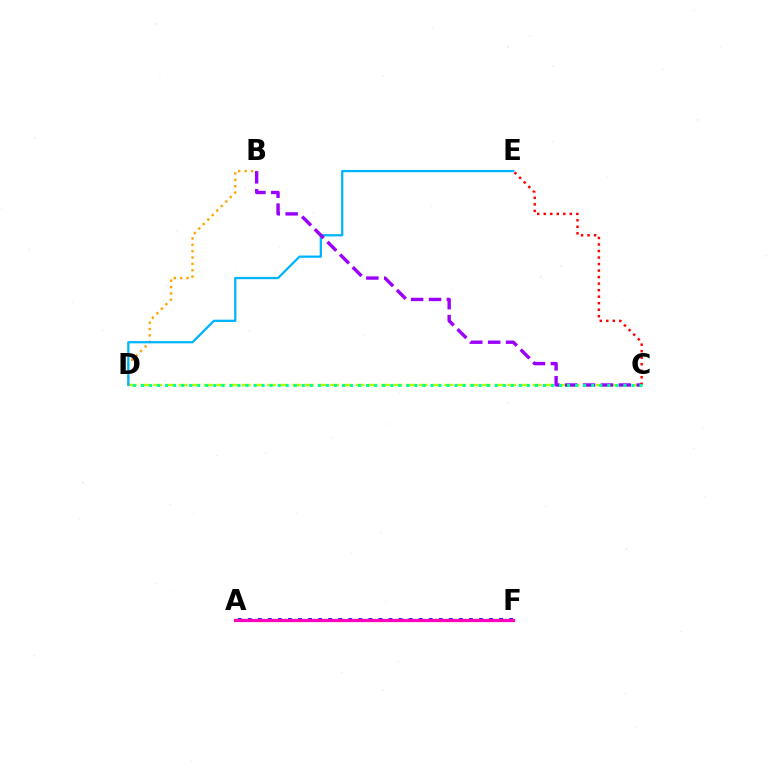{('C', 'D'): [{'color': '#b3ff00', 'line_style': 'dashed', 'thickness': 1.72}, {'color': '#00ff9d', 'line_style': 'dotted', 'thickness': 2.18}], ('B', 'D'): [{'color': '#ffa500', 'line_style': 'dotted', 'thickness': 1.73}], ('D', 'E'): [{'color': '#00b5ff', 'line_style': 'solid', 'thickness': 1.64}], ('A', 'F'): [{'color': '#0010ff', 'line_style': 'dotted', 'thickness': 2.73}, {'color': '#08ff00', 'line_style': 'dotted', 'thickness': 1.58}, {'color': '#ff00bd', 'line_style': 'solid', 'thickness': 2.33}], ('B', 'C'): [{'color': '#9b00ff', 'line_style': 'dashed', 'thickness': 2.43}], ('C', 'E'): [{'color': '#ff0000', 'line_style': 'dotted', 'thickness': 1.77}]}